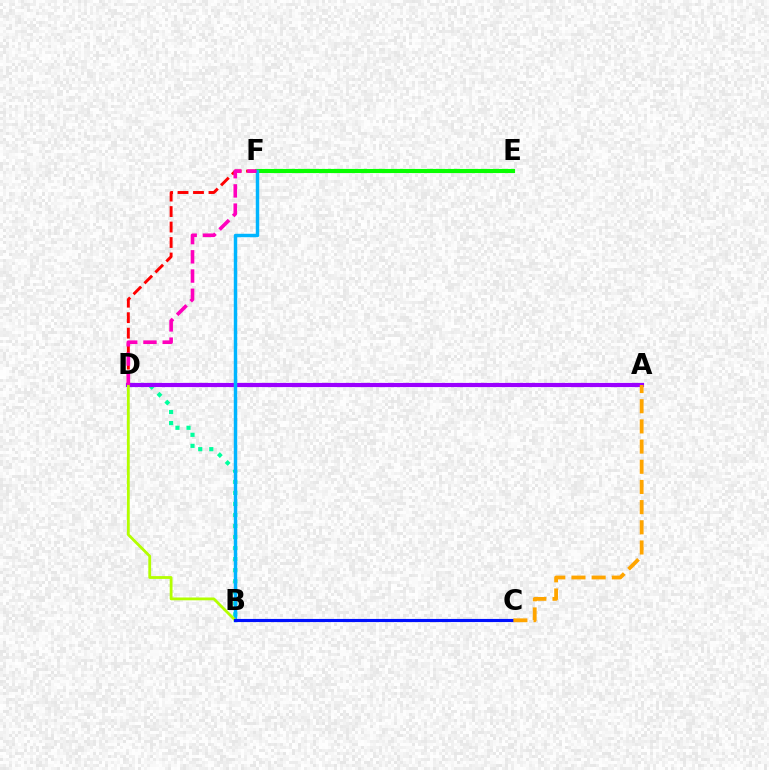{('D', 'E'): [{'color': '#ff0000', 'line_style': 'dashed', 'thickness': 2.1}], ('B', 'D'): [{'color': '#00ff9d', 'line_style': 'dotted', 'thickness': 3.0}, {'color': '#b3ff00', 'line_style': 'solid', 'thickness': 2.01}], ('E', 'F'): [{'color': '#08ff00', 'line_style': 'solid', 'thickness': 2.97}], ('A', 'D'): [{'color': '#9b00ff', 'line_style': 'solid', 'thickness': 2.99}], ('B', 'F'): [{'color': '#00b5ff', 'line_style': 'solid', 'thickness': 2.48}], ('B', 'C'): [{'color': '#0010ff', 'line_style': 'solid', 'thickness': 2.26}], ('A', 'C'): [{'color': '#ffa500', 'line_style': 'dashed', 'thickness': 2.74}], ('D', 'F'): [{'color': '#ff00bd', 'line_style': 'dashed', 'thickness': 2.61}]}